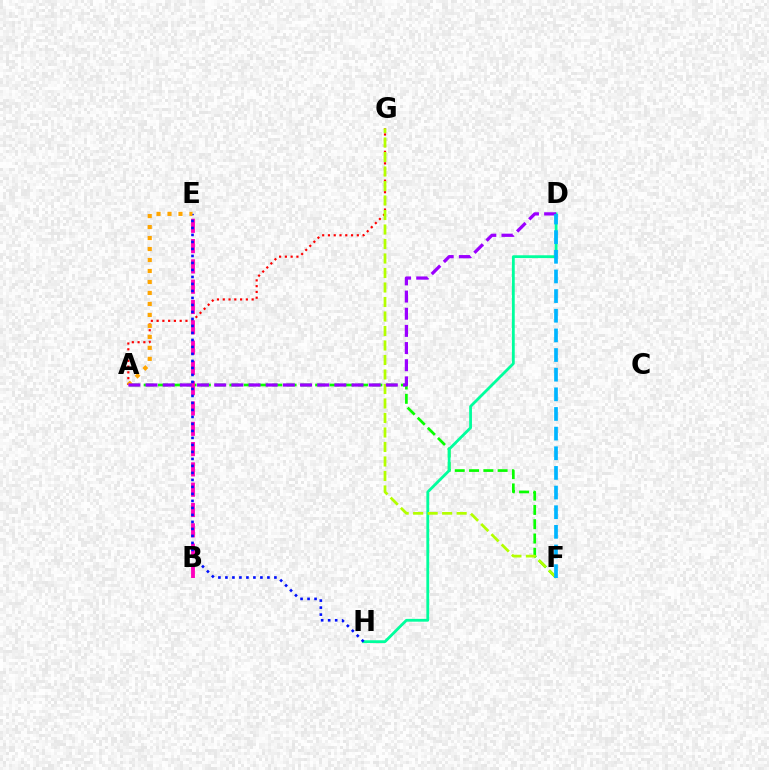{('A', 'F'): [{'color': '#08ff00', 'line_style': 'dashed', 'thickness': 1.94}], ('D', 'H'): [{'color': '#00ff9d', 'line_style': 'solid', 'thickness': 2.02}], ('A', 'G'): [{'color': '#ff0000', 'line_style': 'dotted', 'thickness': 1.57}], ('F', 'G'): [{'color': '#b3ff00', 'line_style': 'dashed', 'thickness': 1.97}], ('B', 'E'): [{'color': '#ff00bd', 'line_style': 'dashed', 'thickness': 2.76}], ('E', 'H'): [{'color': '#0010ff', 'line_style': 'dotted', 'thickness': 1.9}], ('A', 'E'): [{'color': '#ffa500', 'line_style': 'dotted', 'thickness': 2.98}], ('A', 'D'): [{'color': '#9b00ff', 'line_style': 'dashed', 'thickness': 2.33}], ('D', 'F'): [{'color': '#00b5ff', 'line_style': 'dashed', 'thickness': 2.67}]}